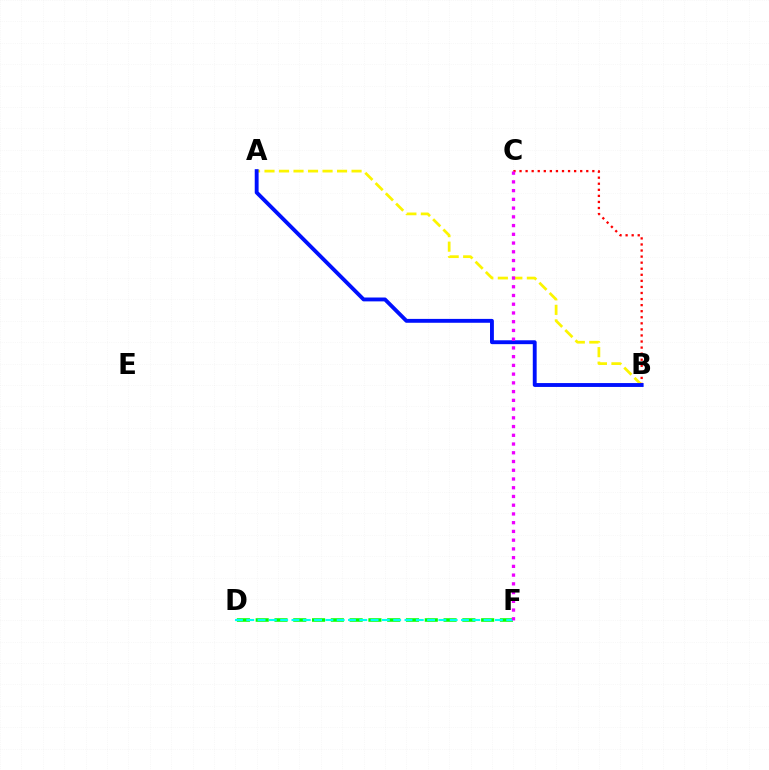{('A', 'B'): [{'color': '#fcf500', 'line_style': 'dashed', 'thickness': 1.97}, {'color': '#0010ff', 'line_style': 'solid', 'thickness': 2.79}], ('B', 'C'): [{'color': '#ff0000', 'line_style': 'dotted', 'thickness': 1.65}], ('D', 'F'): [{'color': '#08ff00', 'line_style': 'dashed', 'thickness': 2.55}, {'color': '#00fff6', 'line_style': 'dashed', 'thickness': 1.54}], ('C', 'F'): [{'color': '#ee00ff', 'line_style': 'dotted', 'thickness': 2.37}]}